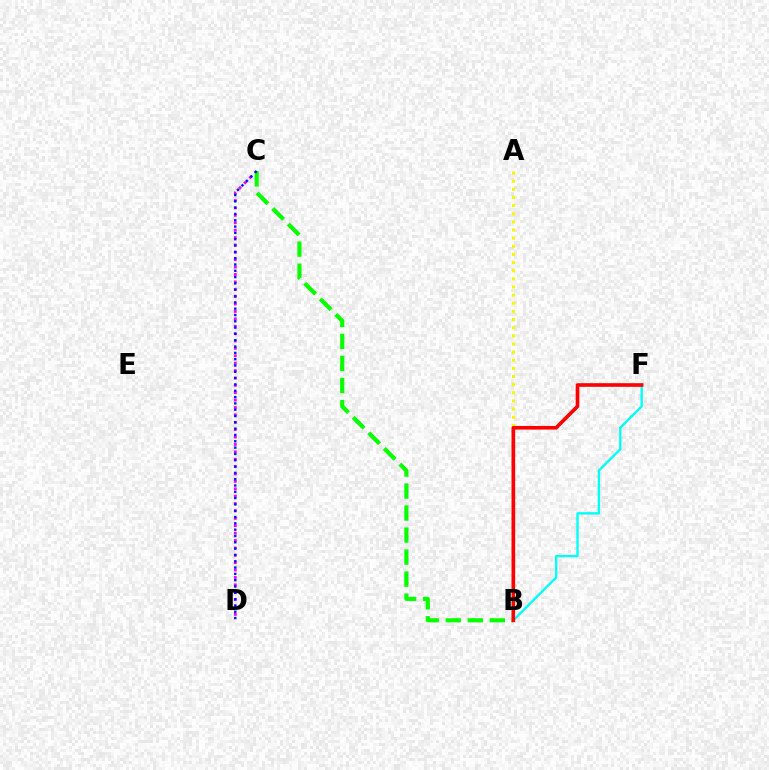{('C', 'D'): [{'color': '#ee00ff', 'line_style': 'dotted', 'thickness': 2.01}, {'color': '#0010ff', 'line_style': 'dotted', 'thickness': 1.72}], ('B', 'C'): [{'color': '#08ff00', 'line_style': 'dashed', 'thickness': 2.99}], ('B', 'F'): [{'color': '#00fff6', 'line_style': 'solid', 'thickness': 1.7}, {'color': '#ff0000', 'line_style': 'solid', 'thickness': 2.62}], ('A', 'B'): [{'color': '#fcf500', 'line_style': 'dotted', 'thickness': 2.21}]}